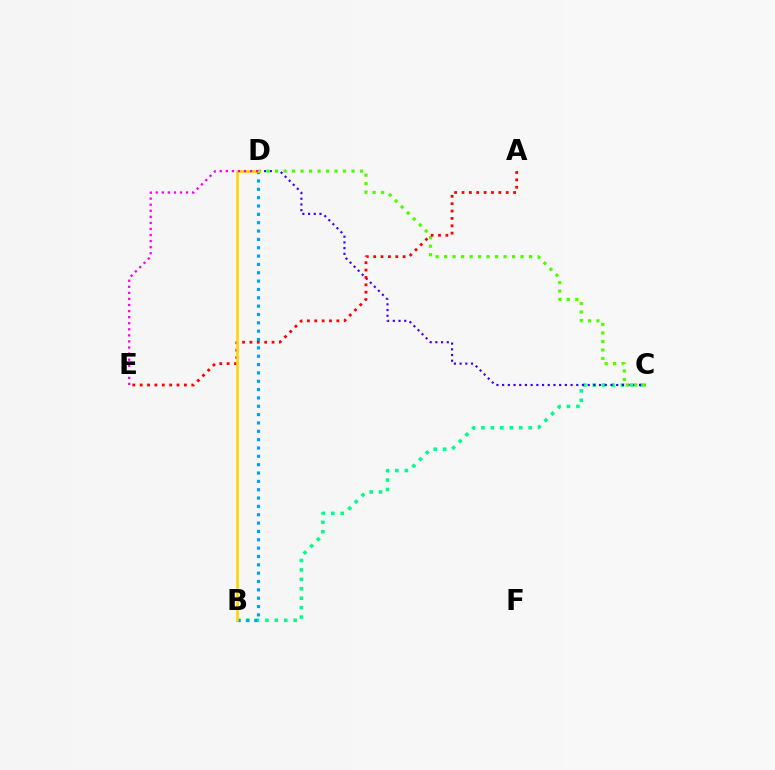{('B', 'C'): [{'color': '#00ff86', 'line_style': 'dotted', 'thickness': 2.56}], ('B', 'D'): [{'color': '#009eff', 'line_style': 'dotted', 'thickness': 2.27}, {'color': '#ffd500', 'line_style': 'solid', 'thickness': 1.88}], ('C', 'D'): [{'color': '#3700ff', 'line_style': 'dotted', 'thickness': 1.55}, {'color': '#4fff00', 'line_style': 'dotted', 'thickness': 2.31}], ('A', 'E'): [{'color': '#ff0000', 'line_style': 'dotted', 'thickness': 2.0}], ('D', 'E'): [{'color': '#ff00ed', 'line_style': 'dotted', 'thickness': 1.65}]}